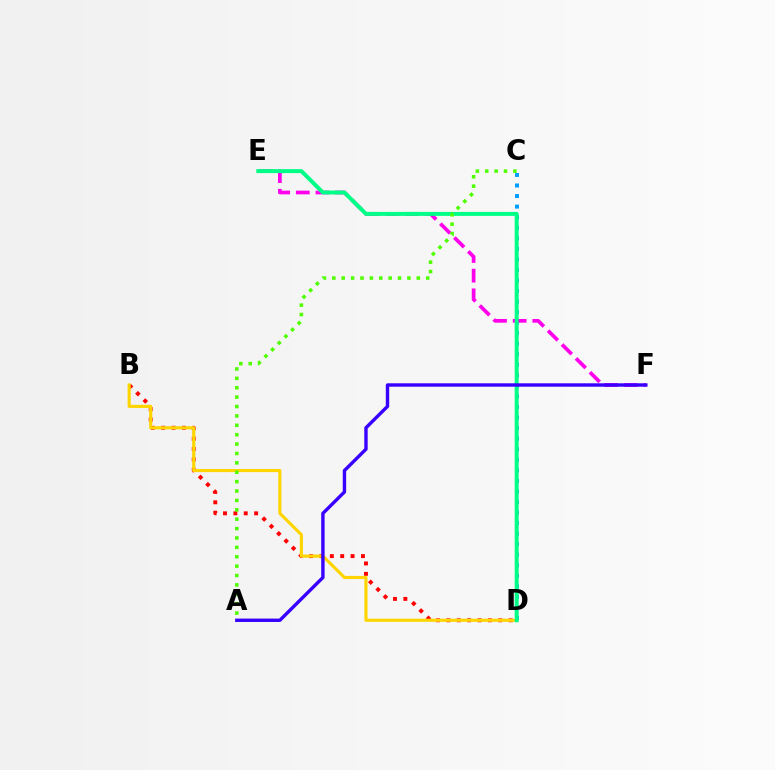{('C', 'D'): [{'color': '#009eff', 'line_style': 'dotted', 'thickness': 2.87}], ('B', 'D'): [{'color': '#ff0000', 'line_style': 'dotted', 'thickness': 2.82}, {'color': '#ffd500', 'line_style': 'solid', 'thickness': 2.25}], ('E', 'F'): [{'color': '#ff00ed', 'line_style': 'dashed', 'thickness': 2.67}], ('D', 'E'): [{'color': '#00ff86', 'line_style': 'solid', 'thickness': 2.86}], ('A', 'C'): [{'color': '#4fff00', 'line_style': 'dotted', 'thickness': 2.55}], ('A', 'F'): [{'color': '#3700ff', 'line_style': 'solid', 'thickness': 2.44}]}